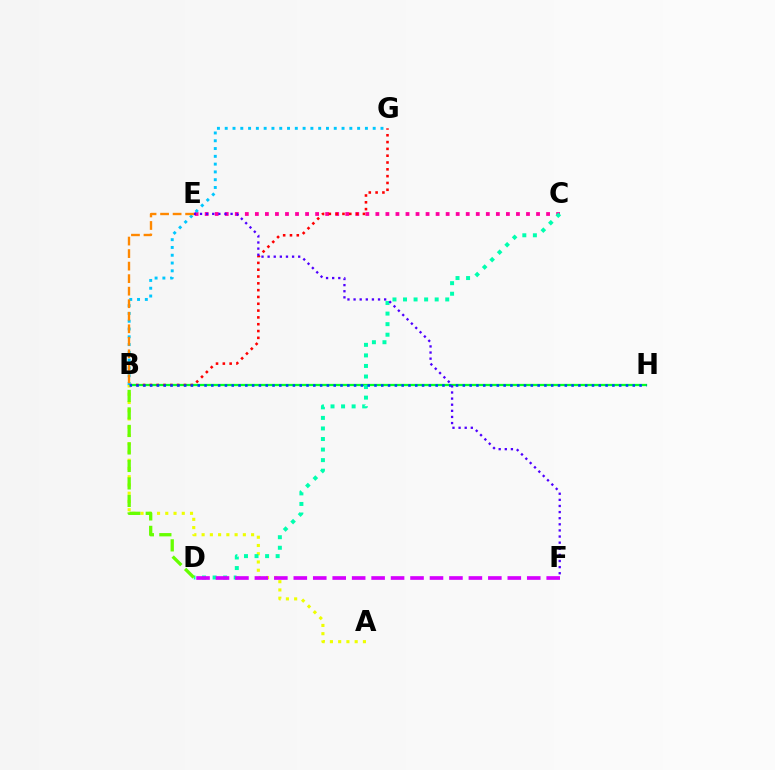{('C', 'E'): [{'color': '#ff00a0', 'line_style': 'dotted', 'thickness': 2.73}], ('B', 'H'): [{'color': '#00ff27', 'line_style': 'solid', 'thickness': 1.63}, {'color': '#003fff', 'line_style': 'dotted', 'thickness': 1.85}], ('B', 'G'): [{'color': '#ff0000', 'line_style': 'dotted', 'thickness': 1.85}, {'color': '#00c7ff', 'line_style': 'dotted', 'thickness': 2.12}], ('A', 'B'): [{'color': '#eeff00', 'line_style': 'dotted', 'thickness': 2.24}], ('C', 'D'): [{'color': '#00ffaf', 'line_style': 'dotted', 'thickness': 2.87}], ('E', 'F'): [{'color': '#4f00ff', 'line_style': 'dotted', 'thickness': 1.66}], ('D', 'F'): [{'color': '#d600ff', 'line_style': 'dashed', 'thickness': 2.64}], ('B', 'E'): [{'color': '#ff8800', 'line_style': 'dashed', 'thickness': 1.7}], ('B', 'D'): [{'color': '#66ff00', 'line_style': 'dashed', 'thickness': 2.38}]}